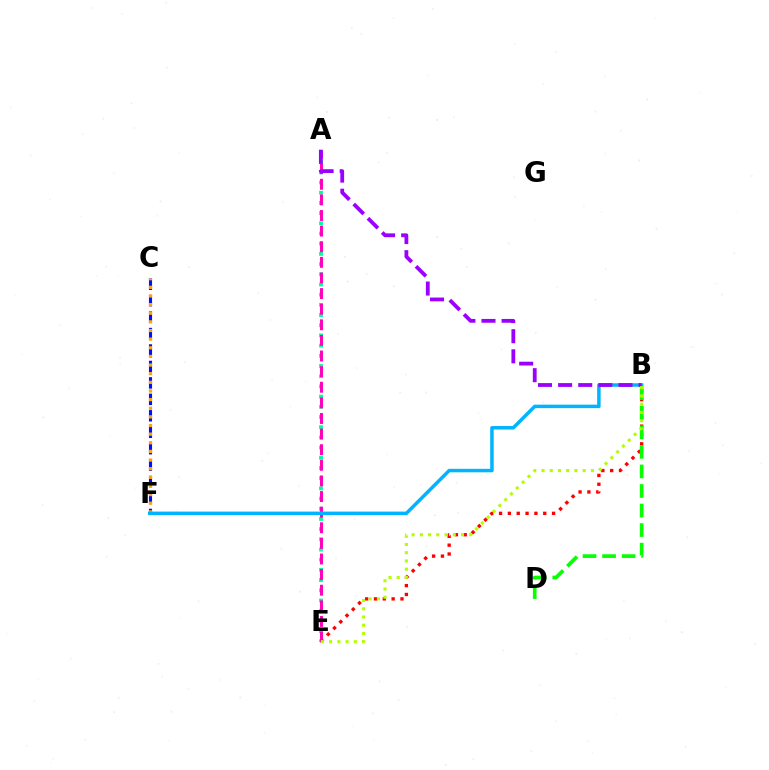{('C', 'F'): [{'color': '#0010ff', 'line_style': 'dashed', 'thickness': 2.23}, {'color': '#ffa500', 'line_style': 'dotted', 'thickness': 2.35}], ('B', 'E'): [{'color': '#ff0000', 'line_style': 'dotted', 'thickness': 2.4}, {'color': '#b3ff00', 'line_style': 'dotted', 'thickness': 2.24}], ('A', 'E'): [{'color': '#00ff9d', 'line_style': 'dotted', 'thickness': 2.77}, {'color': '#ff00bd', 'line_style': 'dashed', 'thickness': 2.12}], ('B', 'F'): [{'color': '#00b5ff', 'line_style': 'solid', 'thickness': 2.51}], ('A', 'B'): [{'color': '#9b00ff', 'line_style': 'dashed', 'thickness': 2.73}], ('B', 'D'): [{'color': '#08ff00', 'line_style': 'dashed', 'thickness': 2.66}]}